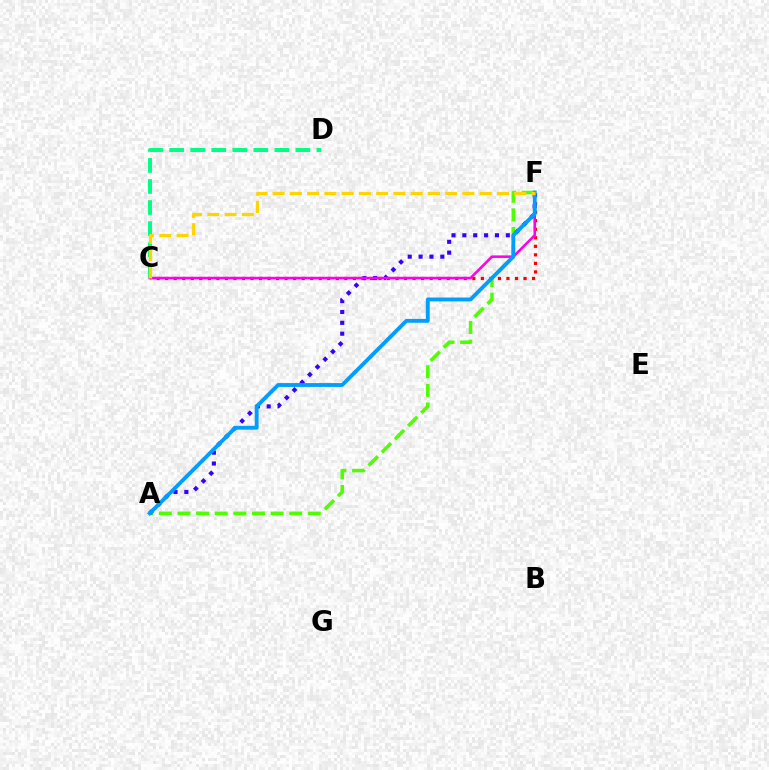{('A', 'F'): [{'color': '#4fff00', 'line_style': 'dashed', 'thickness': 2.53}, {'color': '#3700ff', 'line_style': 'dotted', 'thickness': 2.95}, {'color': '#009eff', 'line_style': 'solid', 'thickness': 2.77}], ('C', 'F'): [{'color': '#ff0000', 'line_style': 'dotted', 'thickness': 2.32}, {'color': '#ff00ed', 'line_style': 'solid', 'thickness': 1.84}, {'color': '#ffd500', 'line_style': 'dashed', 'thickness': 2.34}], ('C', 'D'): [{'color': '#00ff86', 'line_style': 'dashed', 'thickness': 2.86}]}